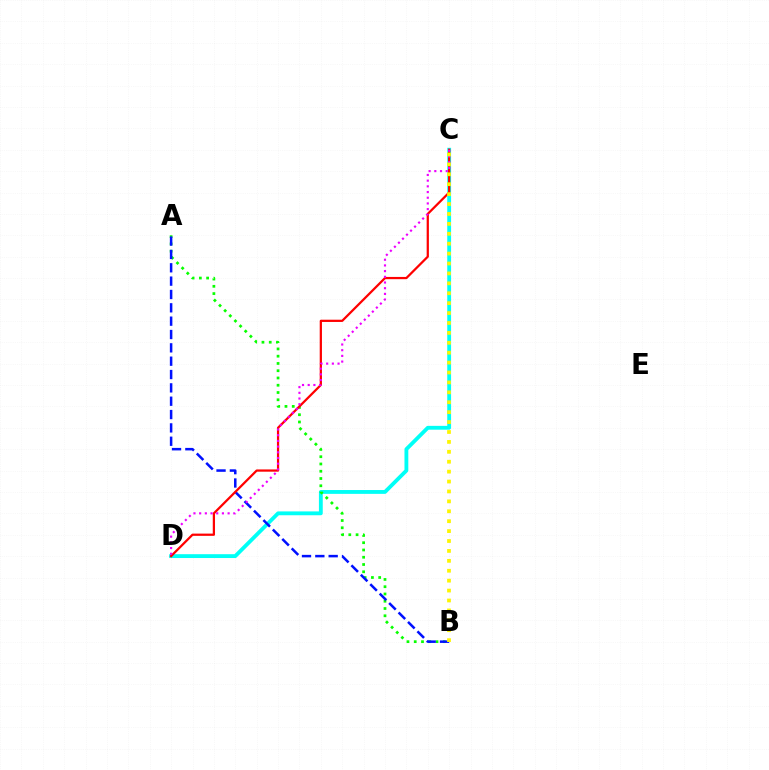{('C', 'D'): [{'color': '#00fff6', 'line_style': 'solid', 'thickness': 2.76}, {'color': '#ff0000', 'line_style': 'solid', 'thickness': 1.62}, {'color': '#ee00ff', 'line_style': 'dotted', 'thickness': 1.55}], ('A', 'B'): [{'color': '#08ff00', 'line_style': 'dotted', 'thickness': 1.97}, {'color': '#0010ff', 'line_style': 'dashed', 'thickness': 1.81}], ('B', 'C'): [{'color': '#fcf500', 'line_style': 'dotted', 'thickness': 2.69}]}